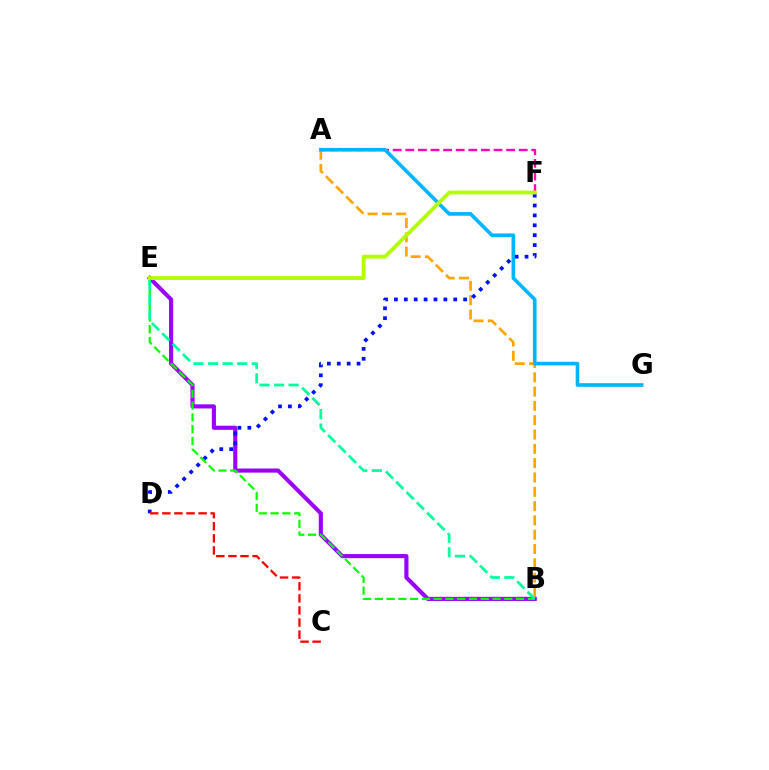{('B', 'E'): [{'color': '#9b00ff', 'line_style': 'solid', 'thickness': 2.97}, {'color': '#08ff00', 'line_style': 'dashed', 'thickness': 1.6}, {'color': '#00ff9d', 'line_style': 'dashed', 'thickness': 1.98}], ('A', 'B'): [{'color': '#ffa500', 'line_style': 'dashed', 'thickness': 1.94}], ('A', 'F'): [{'color': '#ff00bd', 'line_style': 'dashed', 'thickness': 1.71}], ('A', 'G'): [{'color': '#00b5ff', 'line_style': 'solid', 'thickness': 2.62}], ('D', 'F'): [{'color': '#0010ff', 'line_style': 'dotted', 'thickness': 2.69}], ('C', 'D'): [{'color': '#ff0000', 'line_style': 'dashed', 'thickness': 1.64}], ('E', 'F'): [{'color': '#b3ff00', 'line_style': 'solid', 'thickness': 2.76}]}